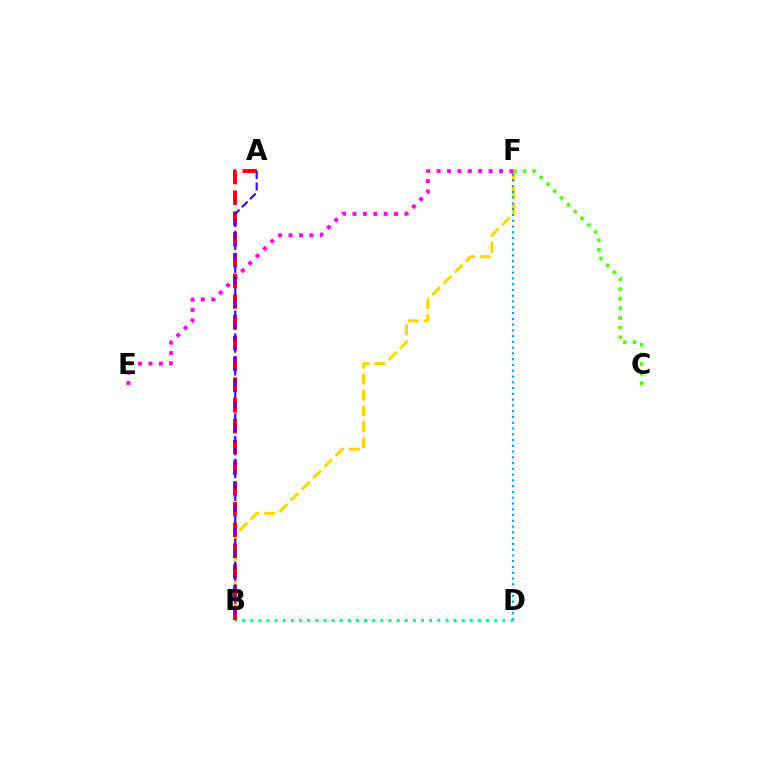{('B', 'F'): [{'color': '#ffd500', 'line_style': 'dashed', 'thickness': 2.16}], ('B', 'D'): [{'color': '#00ff86', 'line_style': 'dotted', 'thickness': 2.21}], ('C', 'F'): [{'color': '#4fff00', 'line_style': 'dotted', 'thickness': 2.61}], ('D', 'F'): [{'color': '#009eff', 'line_style': 'dotted', 'thickness': 1.57}], ('E', 'F'): [{'color': '#ff00ed', 'line_style': 'dotted', 'thickness': 2.82}], ('A', 'B'): [{'color': '#ff0000', 'line_style': 'dashed', 'thickness': 2.82}, {'color': '#3700ff', 'line_style': 'dashed', 'thickness': 1.55}]}